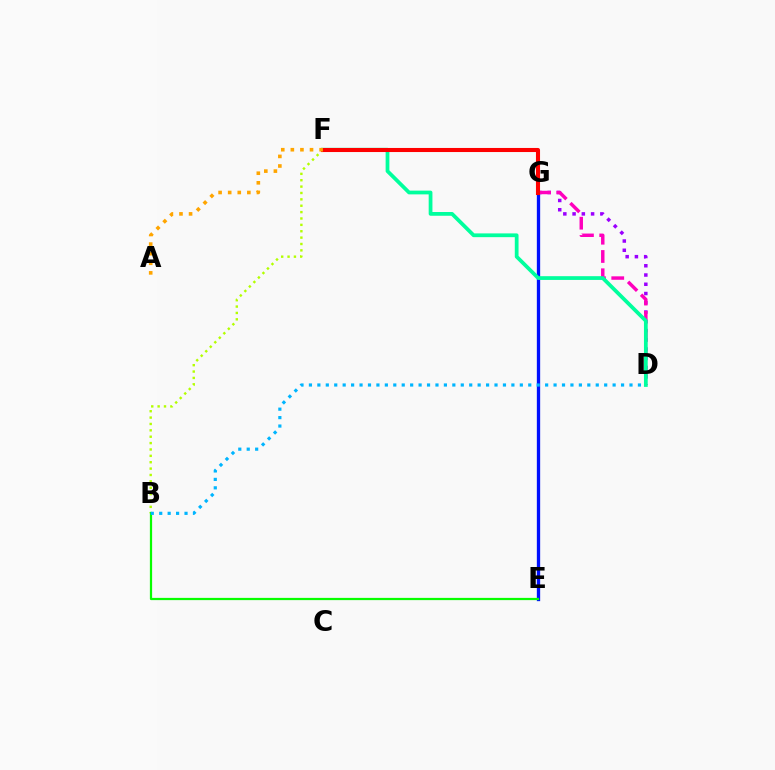{('E', 'G'): [{'color': '#0010ff', 'line_style': 'solid', 'thickness': 2.39}], ('B', 'F'): [{'color': '#b3ff00', 'line_style': 'dotted', 'thickness': 1.73}], ('D', 'G'): [{'color': '#9b00ff', 'line_style': 'dotted', 'thickness': 2.51}, {'color': '#ff00bd', 'line_style': 'dashed', 'thickness': 2.48}], ('B', 'E'): [{'color': '#08ff00', 'line_style': 'solid', 'thickness': 1.61}], ('D', 'F'): [{'color': '#00ff9d', 'line_style': 'solid', 'thickness': 2.7}], ('B', 'D'): [{'color': '#00b5ff', 'line_style': 'dotted', 'thickness': 2.29}], ('F', 'G'): [{'color': '#ff0000', 'line_style': 'solid', 'thickness': 2.94}], ('A', 'F'): [{'color': '#ffa500', 'line_style': 'dotted', 'thickness': 2.6}]}